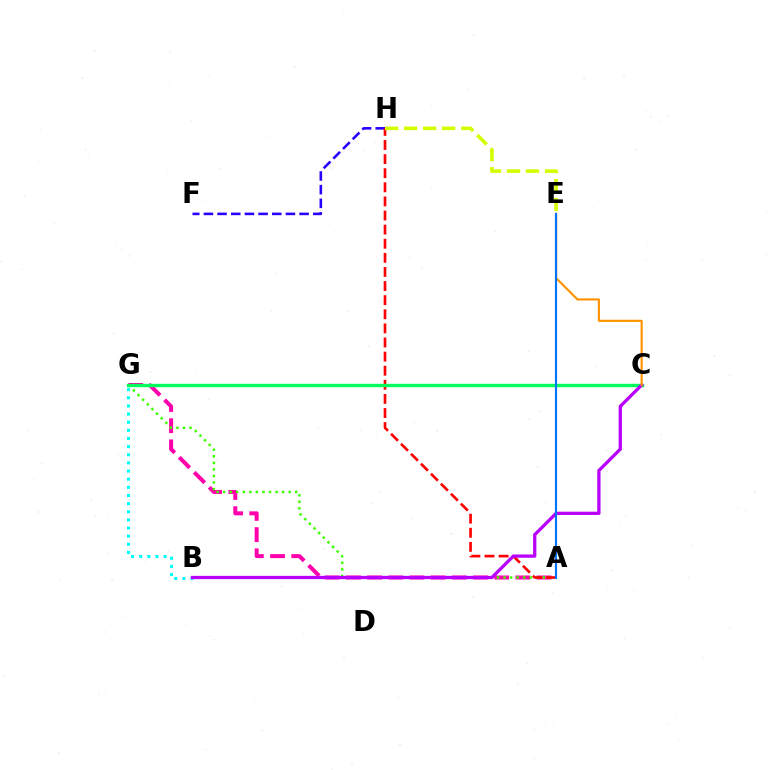{('A', 'G'): [{'color': '#ff00ac', 'line_style': 'dashed', 'thickness': 2.88}, {'color': '#3dff00', 'line_style': 'dotted', 'thickness': 1.78}], ('F', 'H'): [{'color': '#2500ff', 'line_style': 'dashed', 'thickness': 1.86}], ('A', 'H'): [{'color': '#ff0000', 'line_style': 'dashed', 'thickness': 1.92}], ('B', 'G'): [{'color': '#00fff6', 'line_style': 'dotted', 'thickness': 2.21}], ('C', 'G'): [{'color': '#00ff5c', 'line_style': 'solid', 'thickness': 2.45}], ('B', 'C'): [{'color': '#b900ff', 'line_style': 'solid', 'thickness': 2.36}], ('E', 'H'): [{'color': '#d1ff00', 'line_style': 'dashed', 'thickness': 2.58}], ('C', 'E'): [{'color': '#ff9400', 'line_style': 'solid', 'thickness': 1.54}], ('A', 'E'): [{'color': '#0074ff', 'line_style': 'solid', 'thickness': 1.54}]}